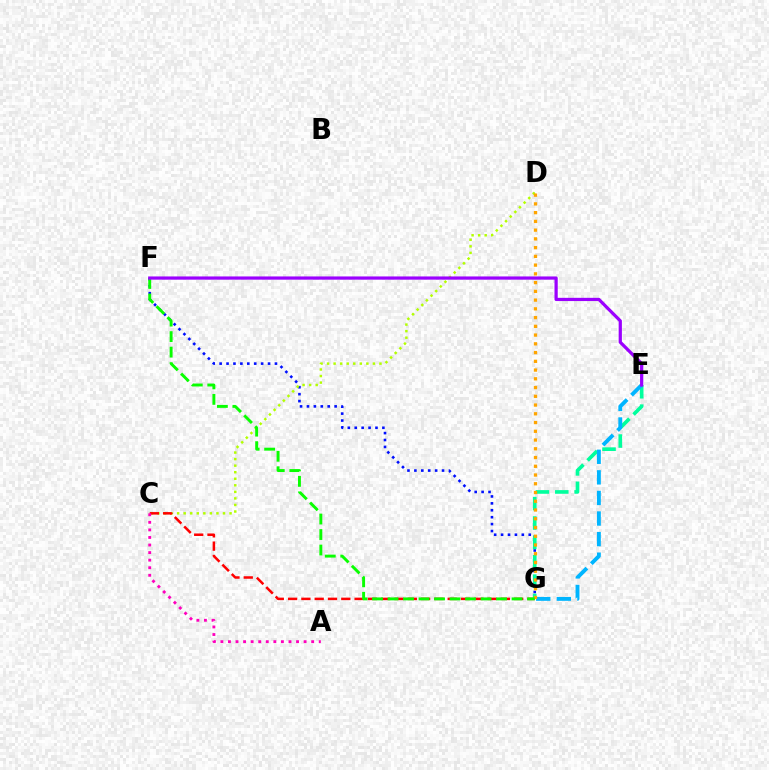{('F', 'G'): [{'color': '#0010ff', 'line_style': 'dotted', 'thickness': 1.88}, {'color': '#08ff00', 'line_style': 'dashed', 'thickness': 2.11}], ('C', 'D'): [{'color': '#b3ff00', 'line_style': 'dotted', 'thickness': 1.78}], ('C', 'G'): [{'color': '#ff0000', 'line_style': 'dashed', 'thickness': 1.81}], ('E', 'G'): [{'color': '#00ff9d', 'line_style': 'dashed', 'thickness': 2.63}, {'color': '#00b5ff', 'line_style': 'dashed', 'thickness': 2.8}], ('D', 'G'): [{'color': '#ffa500', 'line_style': 'dotted', 'thickness': 2.38}], ('E', 'F'): [{'color': '#9b00ff', 'line_style': 'solid', 'thickness': 2.32}], ('A', 'C'): [{'color': '#ff00bd', 'line_style': 'dotted', 'thickness': 2.06}]}